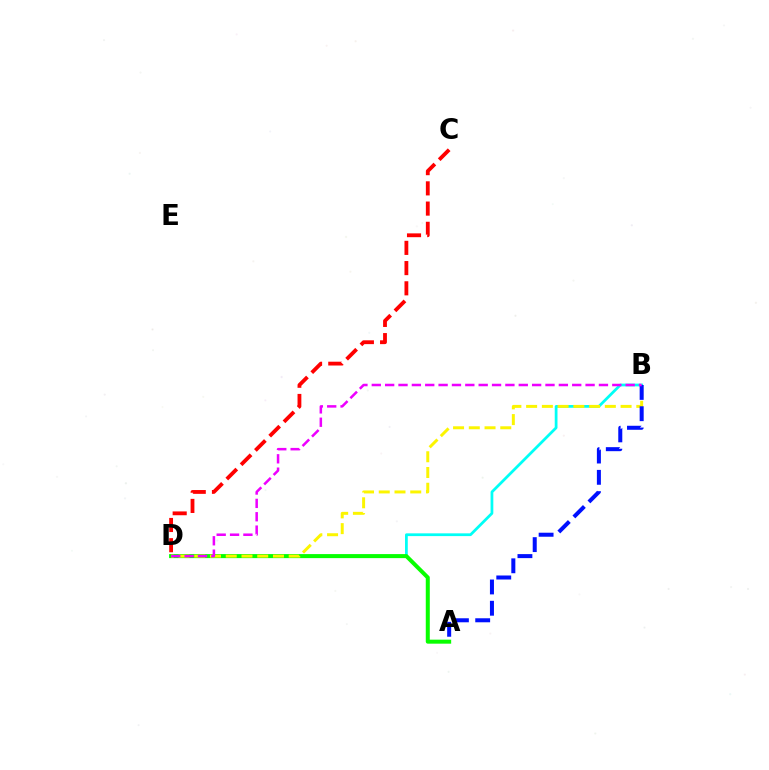{('B', 'D'): [{'color': '#00fff6', 'line_style': 'solid', 'thickness': 1.99}, {'color': '#fcf500', 'line_style': 'dashed', 'thickness': 2.14}, {'color': '#ee00ff', 'line_style': 'dashed', 'thickness': 1.82}], ('A', 'D'): [{'color': '#08ff00', 'line_style': 'solid', 'thickness': 2.89}], ('A', 'B'): [{'color': '#0010ff', 'line_style': 'dashed', 'thickness': 2.89}], ('C', 'D'): [{'color': '#ff0000', 'line_style': 'dashed', 'thickness': 2.75}]}